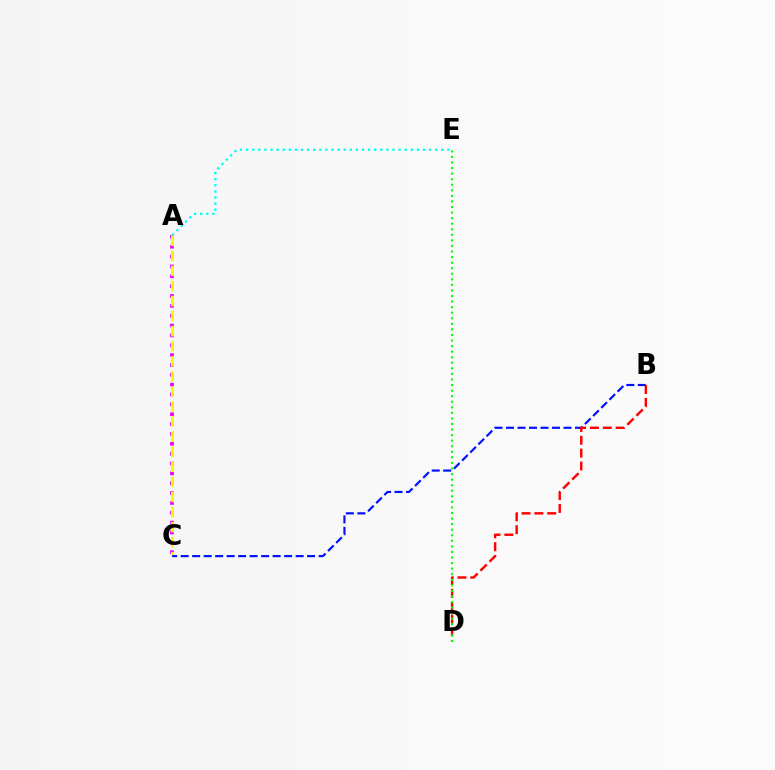{('A', 'C'): [{'color': '#ee00ff', 'line_style': 'dotted', 'thickness': 2.68}, {'color': '#fcf500', 'line_style': 'dashed', 'thickness': 2.05}], ('A', 'E'): [{'color': '#00fff6', 'line_style': 'dotted', 'thickness': 1.66}], ('B', 'C'): [{'color': '#0010ff', 'line_style': 'dashed', 'thickness': 1.56}], ('B', 'D'): [{'color': '#ff0000', 'line_style': 'dashed', 'thickness': 1.75}], ('D', 'E'): [{'color': '#08ff00', 'line_style': 'dotted', 'thickness': 1.51}]}